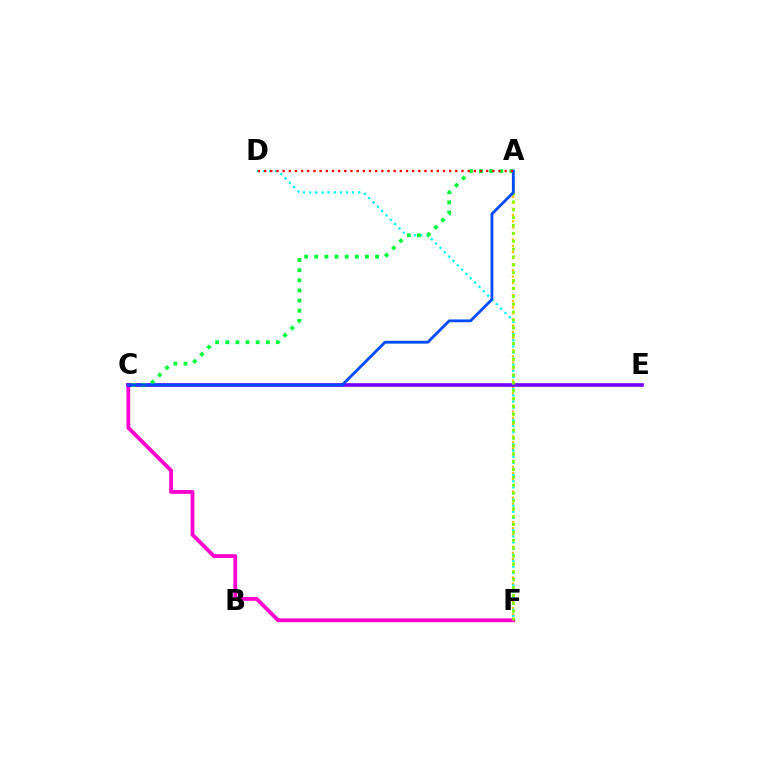{('C', 'F'): [{'color': '#ff00cf', 'line_style': 'solid', 'thickness': 2.74}], ('A', 'F'): [{'color': '#ffbd00', 'line_style': 'dotted', 'thickness': 1.67}, {'color': '#84ff00', 'line_style': 'dotted', 'thickness': 2.14}], ('C', 'E'): [{'color': '#7200ff', 'line_style': 'solid', 'thickness': 2.61}], ('D', 'F'): [{'color': '#00fff6', 'line_style': 'dotted', 'thickness': 1.66}], ('A', 'C'): [{'color': '#00ff39', 'line_style': 'dotted', 'thickness': 2.75}, {'color': '#004bff', 'line_style': 'solid', 'thickness': 2.02}], ('A', 'D'): [{'color': '#ff0000', 'line_style': 'dotted', 'thickness': 1.68}]}